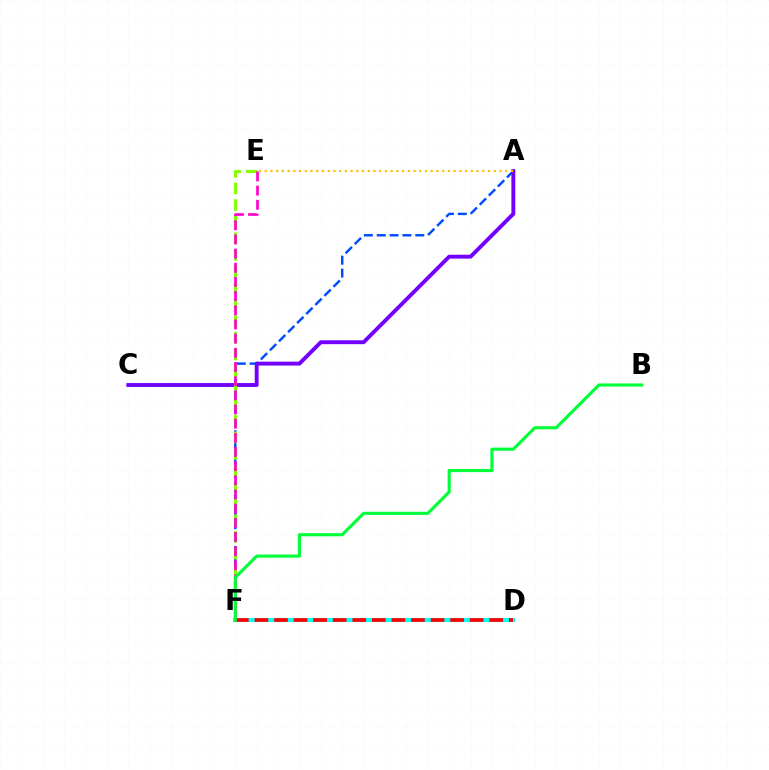{('A', 'F'): [{'color': '#004bff', 'line_style': 'dashed', 'thickness': 1.75}], ('A', 'C'): [{'color': '#7200ff', 'line_style': 'solid', 'thickness': 2.8}], ('E', 'F'): [{'color': '#84ff00', 'line_style': 'dashed', 'thickness': 2.25}, {'color': '#ff00cf', 'line_style': 'dashed', 'thickness': 1.92}], ('D', 'F'): [{'color': '#00fff6', 'line_style': 'solid', 'thickness': 2.92}, {'color': '#ff0000', 'line_style': 'dashed', 'thickness': 2.66}], ('A', 'E'): [{'color': '#ffbd00', 'line_style': 'dotted', 'thickness': 1.56}], ('B', 'F'): [{'color': '#00ff39', 'line_style': 'solid', 'thickness': 2.25}]}